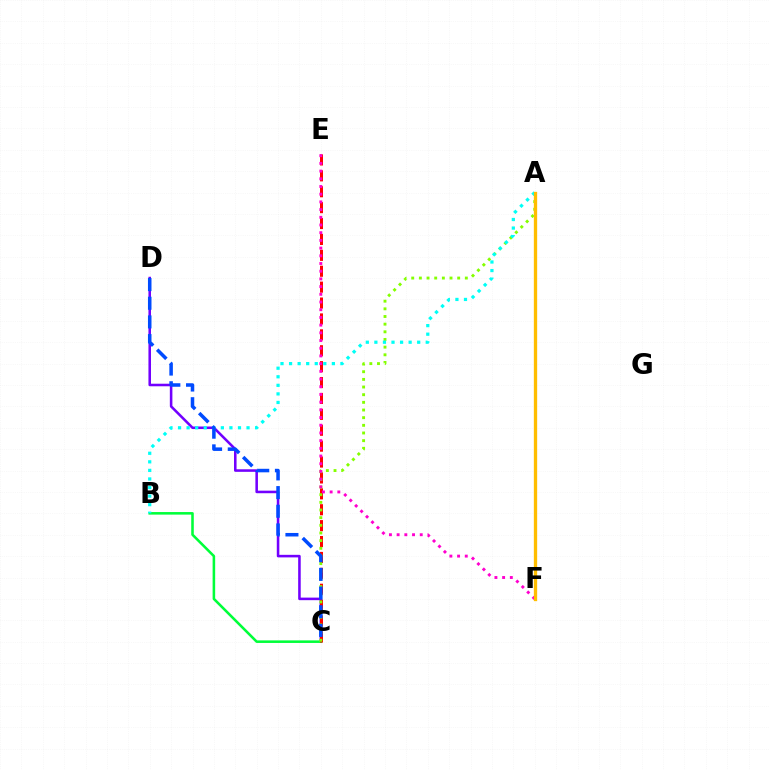{('C', 'D'): [{'color': '#7200ff', 'line_style': 'solid', 'thickness': 1.84}, {'color': '#004bff', 'line_style': 'dashed', 'thickness': 2.54}], ('B', 'C'): [{'color': '#00ff39', 'line_style': 'solid', 'thickness': 1.84}], ('C', 'E'): [{'color': '#ff0000', 'line_style': 'dashed', 'thickness': 2.16}], ('A', 'C'): [{'color': '#84ff00', 'line_style': 'dotted', 'thickness': 2.08}], ('A', 'B'): [{'color': '#00fff6', 'line_style': 'dotted', 'thickness': 2.33}], ('E', 'F'): [{'color': '#ff00cf', 'line_style': 'dotted', 'thickness': 2.09}], ('A', 'F'): [{'color': '#ffbd00', 'line_style': 'solid', 'thickness': 2.39}]}